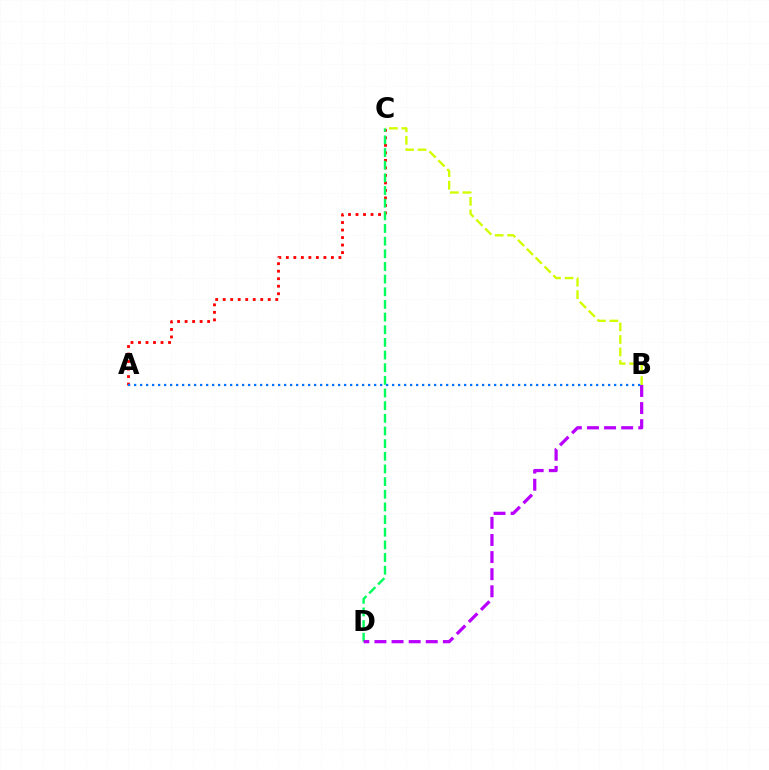{('A', 'C'): [{'color': '#ff0000', 'line_style': 'dotted', 'thickness': 2.04}], ('C', 'D'): [{'color': '#00ff5c', 'line_style': 'dashed', 'thickness': 1.72}], ('B', 'D'): [{'color': '#b900ff', 'line_style': 'dashed', 'thickness': 2.32}], ('B', 'C'): [{'color': '#d1ff00', 'line_style': 'dashed', 'thickness': 1.7}], ('A', 'B'): [{'color': '#0074ff', 'line_style': 'dotted', 'thickness': 1.63}]}